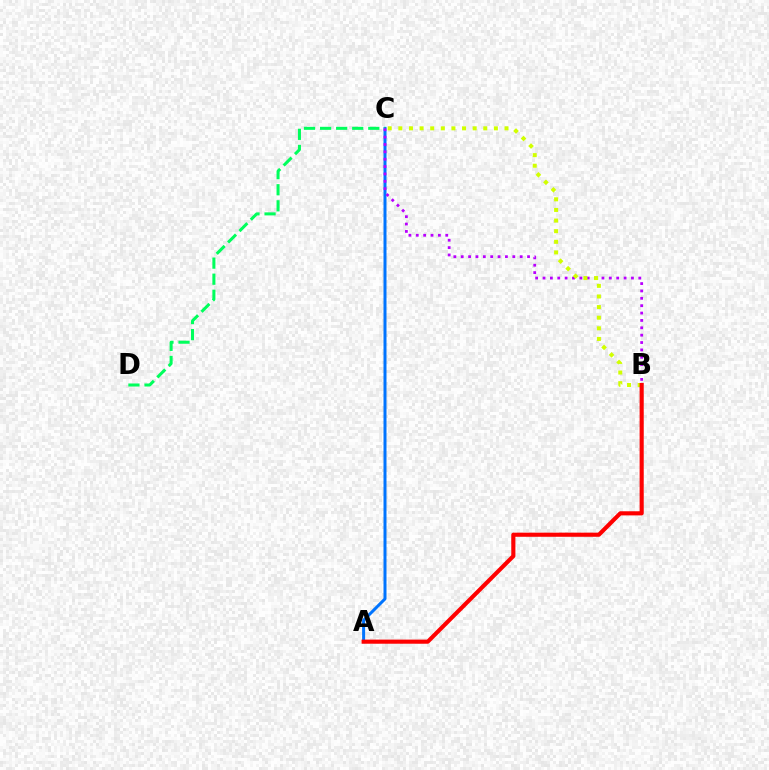{('A', 'C'): [{'color': '#0074ff', 'line_style': 'solid', 'thickness': 2.15}], ('C', 'D'): [{'color': '#00ff5c', 'line_style': 'dashed', 'thickness': 2.18}], ('B', 'C'): [{'color': '#b900ff', 'line_style': 'dotted', 'thickness': 2.0}, {'color': '#d1ff00', 'line_style': 'dotted', 'thickness': 2.88}], ('A', 'B'): [{'color': '#ff0000', 'line_style': 'solid', 'thickness': 2.97}]}